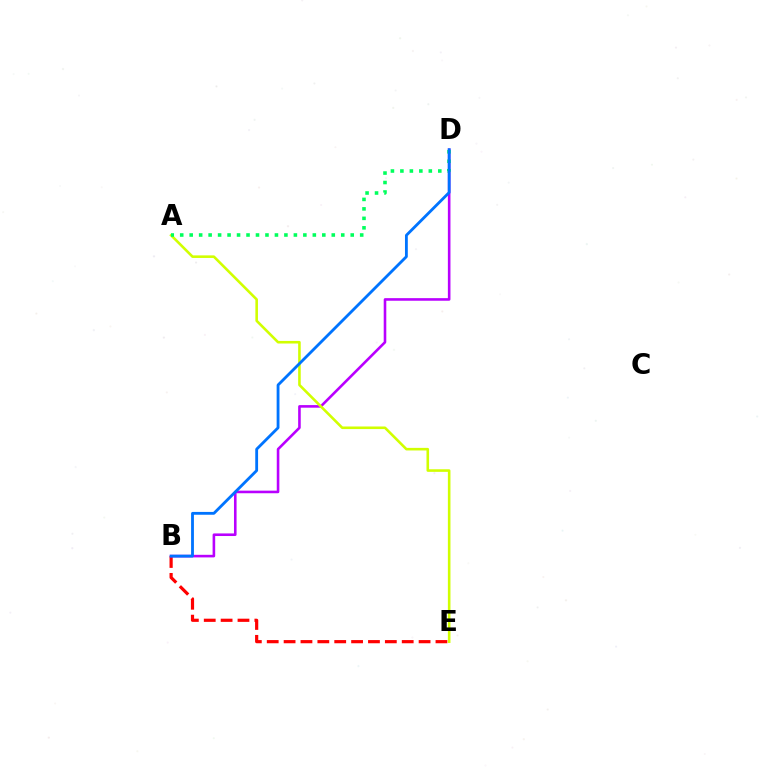{('B', 'E'): [{'color': '#ff0000', 'line_style': 'dashed', 'thickness': 2.29}], ('B', 'D'): [{'color': '#b900ff', 'line_style': 'solid', 'thickness': 1.87}, {'color': '#0074ff', 'line_style': 'solid', 'thickness': 2.03}], ('A', 'E'): [{'color': '#d1ff00', 'line_style': 'solid', 'thickness': 1.86}], ('A', 'D'): [{'color': '#00ff5c', 'line_style': 'dotted', 'thickness': 2.57}]}